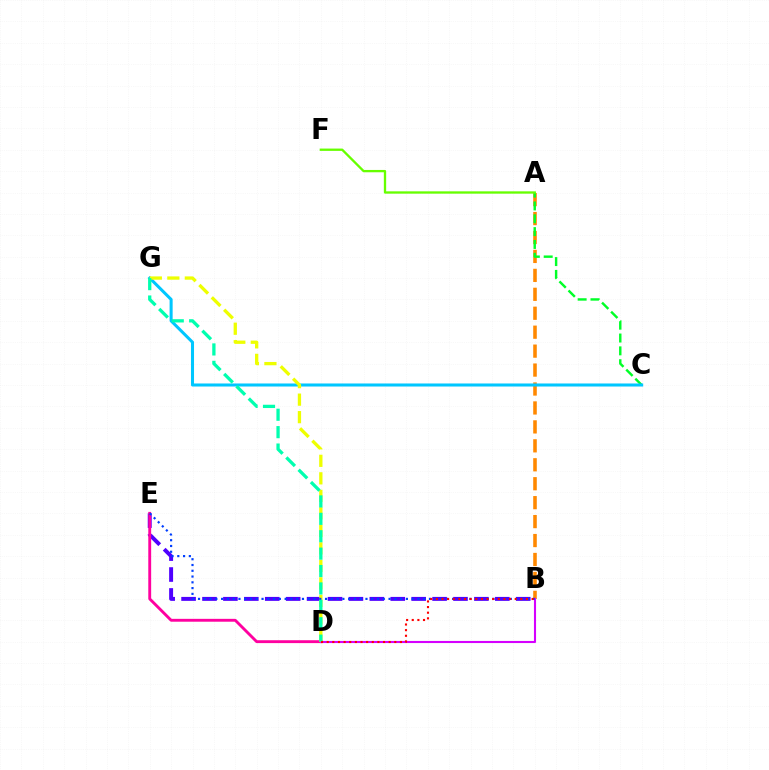{('B', 'E'): [{'color': '#4f00ff', 'line_style': 'dashed', 'thickness': 2.84}, {'color': '#003fff', 'line_style': 'dotted', 'thickness': 1.57}], ('D', 'E'): [{'color': '#ff00a0', 'line_style': 'solid', 'thickness': 2.07}], ('A', 'B'): [{'color': '#ff8800', 'line_style': 'dashed', 'thickness': 2.57}], ('B', 'D'): [{'color': '#d600ff', 'line_style': 'solid', 'thickness': 1.51}, {'color': '#ff0000', 'line_style': 'dotted', 'thickness': 1.53}], ('A', 'C'): [{'color': '#00ff27', 'line_style': 'dashed', 'thickness': 1.74}], ('C', 'G'): [{'color': '#00c7ff', 'line_style': 'solid', 'thickness': 2.19}], ('A', 'F'): [{'color': '#66ff00', 'line_style': 'solid', 'thickness': 1.67}], ('D', 'G'): [{'color': '#eeff00', 'line_style': 'dashed', 'thickness': 2.38}, {'color': '#00ffaf', 'line_style': 'dashed', 'thickness': 2.36}]}